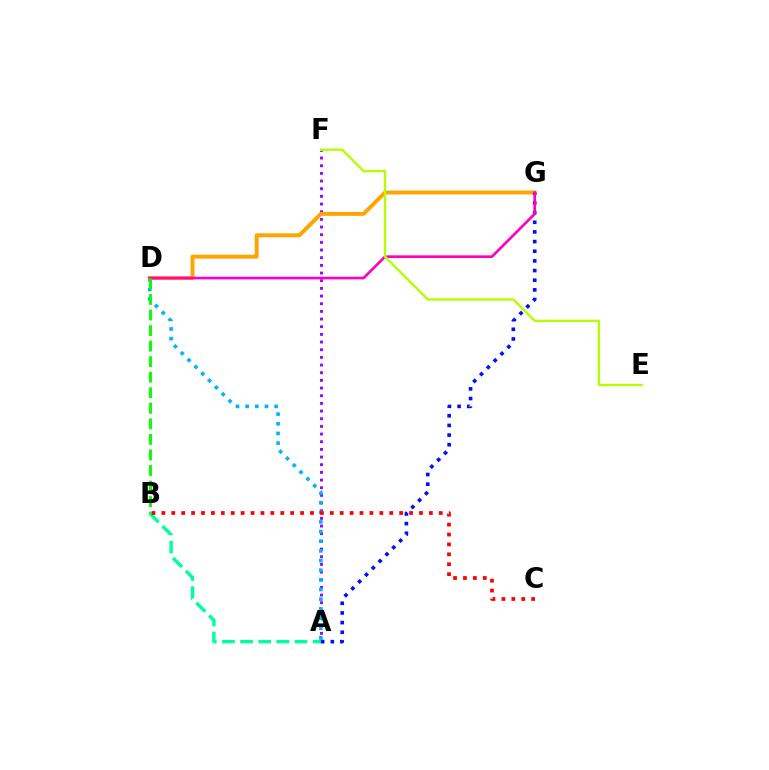{('A', 'F'): [{'color': '#9b00ff', 'line_style': 'dotted', 'thickness': 2.08}], ('A', 'D'): [{'color': '#00b5ff', 'line_style': 'dotted', 'thickness': 2.62}], ('D', 'G'): [{'color': '#ffa500', 'line_style': 'solid', 'thickness': 2.84}, {'color': '#ff00bd', 'line_style': 'solid', 'thickness': 1.9}], ('A', 'G'): [{'color': '#0010ff', 'line_style': 'dotted', 'thickness': 2.62}], ('A', 'B'): [{'color': '#00ff9d', 'line_style': 'dashed', 'thickness': 2.46}], ('E', 'F'): [{'color': '#b3ff00', 'line_style': 'solid', 'thickness': 1.69}], ('B', 'C'): [{'color': '#ff0000', 'line_style': 'dotted', 'thickness': 2.69}], ('B', 'D'): [{'color': '#08ff00', 'line_style': 'dashed', 'thickness': 2.11}]}